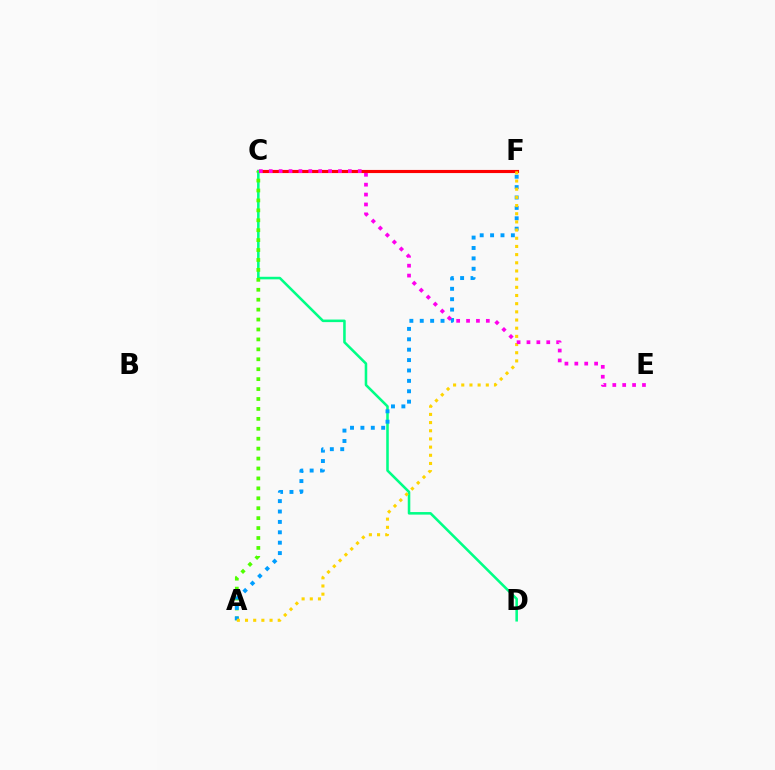{('C', 'F'): [{'color': '#3700ff', 'line_style': 'solid', 'thickness': 1.84}, {'color': '#ff0000', 'line_style': 'solid', 'thickness': 2.25}], ('C', 'D'): [{'color': '#00ff86', 'line_style': 'solid', 'thickness': 1.84}], ('A', 'C'): [{'color': '#4fff00', 'line_style': 'dotted', 'thickness': 2.7}], ('A', 'F'): [{'color': '#009eff', 'line_style': 'dotted', 'thickness': 2.82}, {'color': '#ffd500', 'line_style': 'dotted', 'thickness': 2.22}], ('C', 'E'): [{'color': '#ff00ed', 'line_style': 'dotted', 'thickness': 2.69}]}